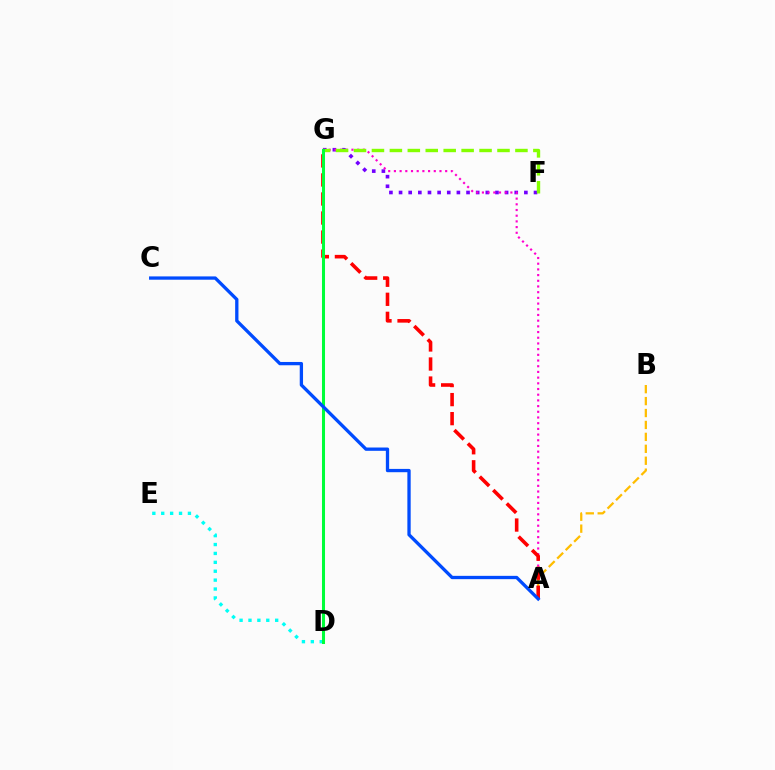{('A', 'B'): [{'color': '#ffbd00', 'line_style': 'dashed', 'thickness': 1.62}], ('F', 'G'): [{'color': '#7200ff', 'line_style': 'dotted', 'thickness': 2.62}, {'color': '#84ff00', 'line_style': 'dashed', 'thickness': 2.44}], ('A', 'G'): [{'color': '#ff00cf', 'line_style': 'dotted', 'thickness': 1.55}, {'color': '#ff0000', 'line_style': 'dashed', 'thickness': 2.59}], ('D', 'E'): [{'color': '#00fff6', 'line_style': 'dotted', 'thickness': 2.42}], ('D', 'G'): [{'color': '#00ff39', 'line_style': 'solid', 'thickness': 2.19}], ('A', 'C'): [{'color': '#004bff', 'line_style': 'solid', 'thickness': 2.38}]}